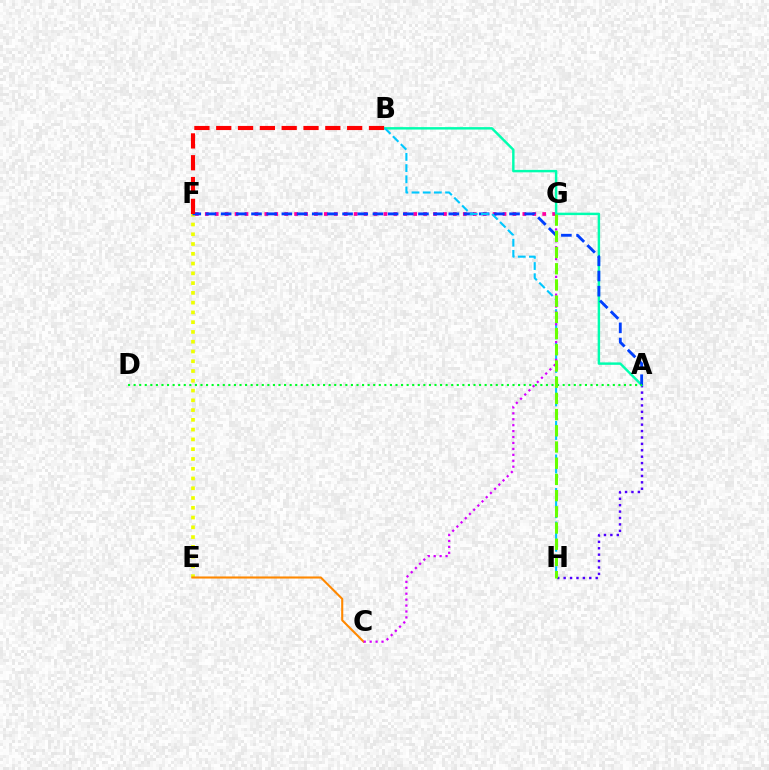{('E', 'F'): [{'color': '#eeff00', 'line_style': 'dotted', 'thickness': 2.65}], ('A', 'H'): [{'color': '#4f00ff', 'line_style': 'dotted', 'thickness': 1.74}], ('F', 'G'): [{'color': '#ff00a0', 'line_style': 'dotted', 'thickness': 2.7}], ('A', 'B'): [{'color': '#00ffaf', 'line_style': 'solid', 'thickness': 1.76}], ('A', 'F'): [{'color': '#003fff', 'line_style': 'dashed', 'thickness': 2.06}], ('B', 'H'): [{'color': '#00c7ff', 'line_style': 'dashed', 'thickness': 1.52}], ('C', 'E'): [{'color': '#ff8800', 'line_style': 'solid', 'thickness': 1.51}], ('A', 'D'): [{'color': '#00ff27', 'line_style': 'dotted', 'thickness': 1.51}], ('C', 'G'): [{'color': '#d600ff', 'line_style': 'dotted', 'thickness': 1.61}], ('G', 'H'): [{'color': '#66ff00', 'line_style': 'dashed', 'thickness': 2.2}], ('B', 'F'): [{'color': '#ff0000', 'line_style': 'dashed', 'thickness': 2.96}]}